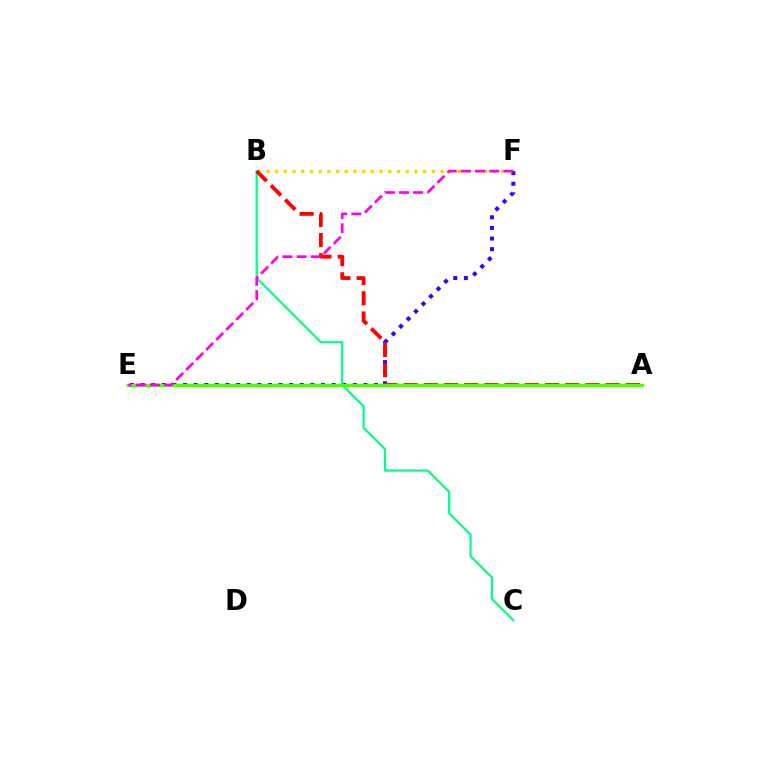{('A', 'E'): [{'color': '#009eff', 'line_style': 'solid', 'thickness': 1.61}, {'color': '#4fff00', 'line_style': 'solid', 'thickness': 2.34}], ('B', 'F'): [{'color': '#ffd500', 'line_style': 'dotted', 'thickness': 2.37}], ('E', 'F'): [{'color': '#3700ff', 'line_style': 'dotted', 'thickness': 2.88}, {'color': '#ff00ed', 'line_style': 'dashed', 'thickness': 1.92}], ('B', 'C'): [{'color': '#00ff86', 'line_style': 'solid', 'thickness': 1.56}], ('A', 'B'): [{'color': '#ff0000', 'line_style': 'dashed', 'thickness': 2.74}]}